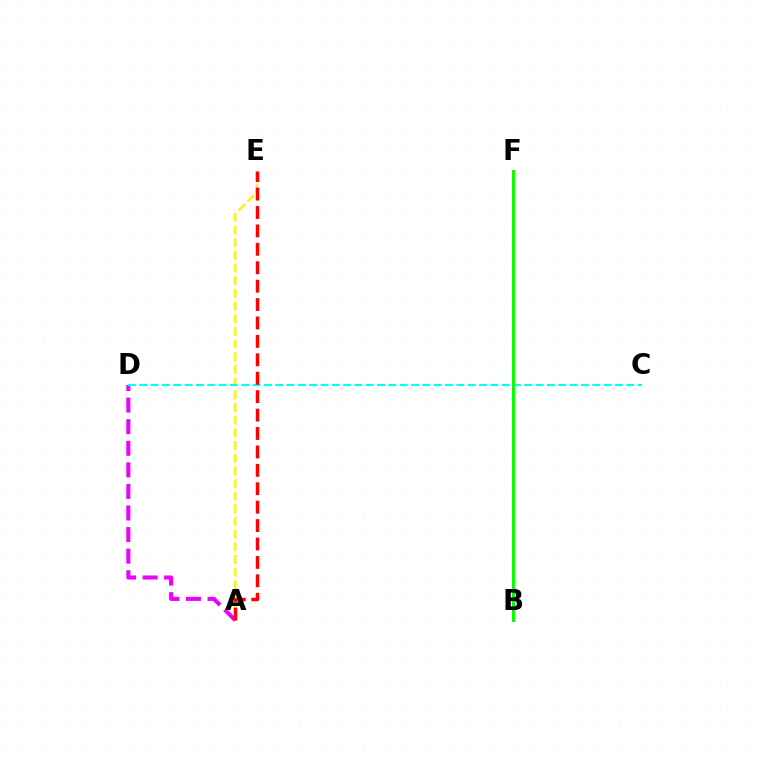{('A', 'D'): [{'color': '#ee00ff', 'line_style': 'dashed', 'thickness': 2.93}], ('A', 'E'): [{'color': '#fcf500', 'line_style': 'dashed', 'thickness': 1.72}, {'color': '#ff0000', 'line_style': 'dashed', 'thickness': 2.5}], ('C', 'D'): [{'color': '#00fff6', 'line_style': 'dashed', 'thickness': 1.54}], ('B', 'F'): [{'color': '#0010ff', 'line_style': 'dotted', 'thickness': 2.14}, {'color': '#08ff00', 'line_style': 'solid', 'thickness': 2.14}]}